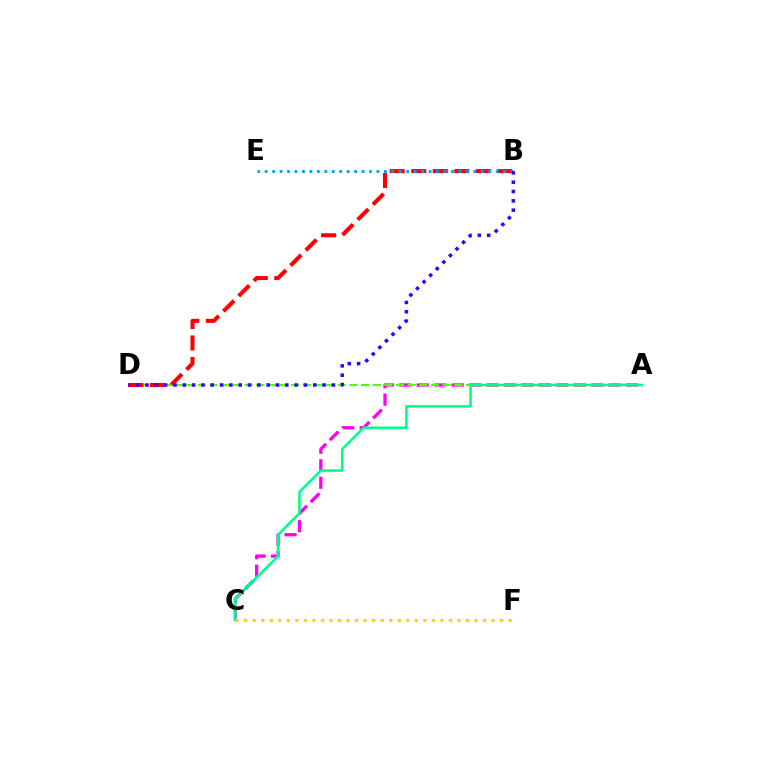{('A', 'C'): [{'color': '#ff00ed', 'line_style': 'dashed', 'thickness': 2.37}, {'color': '#00ff86', 'line_style': 'solid', 'thickness': 1.87}], ('A', 'D'): [{'color': '#4fff00', 'line_style': 'dashed', 'thickness': 1.58}], ('B', 'D'): [{'color': '#ff0000', 'line_style': 'dashed', 'thickness': 2.92}, {'color': '#3700ff', 'line_style': 'dotted', 'thickness': 2.53}], ('B', 'E'): [{'color': '#009eff', 'line_style': 'dotted', 'thickness': 2.02}], ('C', 'F'): [{'color': '#ffd500', 'line_style': 'dotted', 'thickness': 2.32}]}